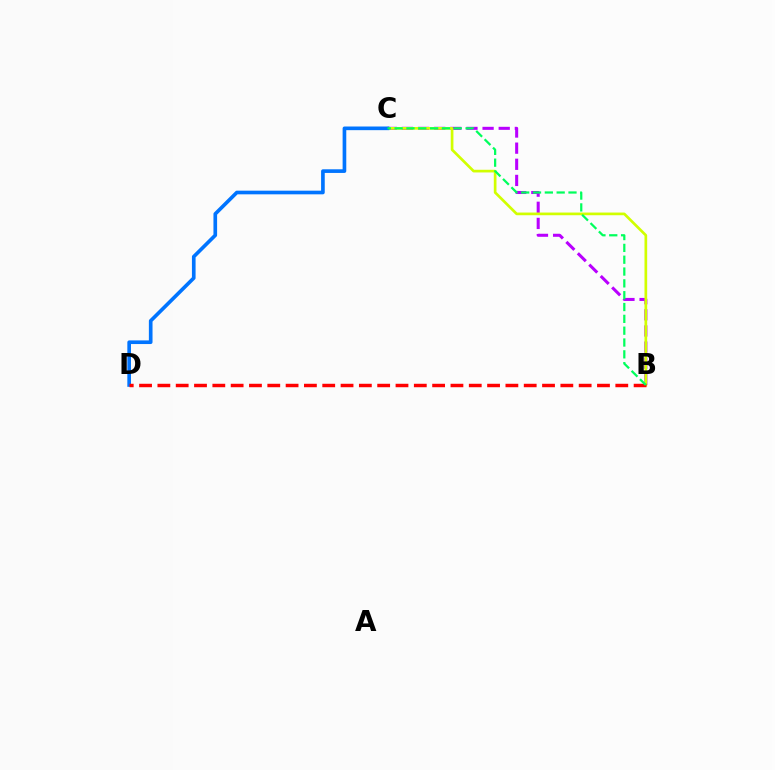{('B', 'C'): [{'color': '#b900ff', 'line_style': 'dashed', 'thickness': 2.19}, {'color': '#d1ff00', 'line_style': 'solid', 'thickness': 1.93}, {'color': '#00ff5c', 'line_style': 'dashed', 'thickness': 1.61}], ('C', 'D'): [{'color': '#0074ff', 'line_style': 'solid', 'thickness': 2.63}], ('B', 'D'): [{'color': '#ff0000', 'line_style': 'dashed', 'thickness': 2.49}]}